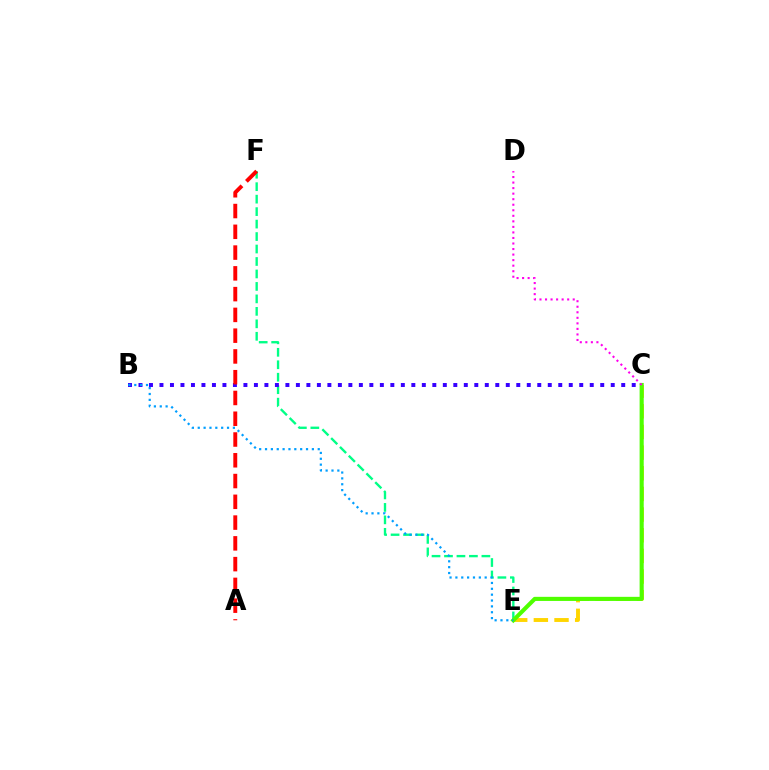{('C', 'E'): [{'color': '#ffd500', 'line_style': 'dashed', 'thickness': 2.81}, {'color': '#4fff00', 'line_style': 'solid', 'thickness': 2.96}], ('E', 'F'): [{'color': '#00ff86', 'line_style': 'dashed', 'thickness': 1.69}], ('B', 'C'): [{'color': '#3700ff', 'line_style': 'dotted', 'thickness': 2.85}], ('A', 'F'): [{'color': '#ff0000', 'line_style': 'dashed', 'thickness': 2.82}], ('B', 'E'): [{'color': '#009eff', 'line_style': 'dotted', 'thickness': 1.59}], ('C', 'D'): [{'color': '#ff00ed', 'line_style': 'dotted', 'thickness': 1.5}]}